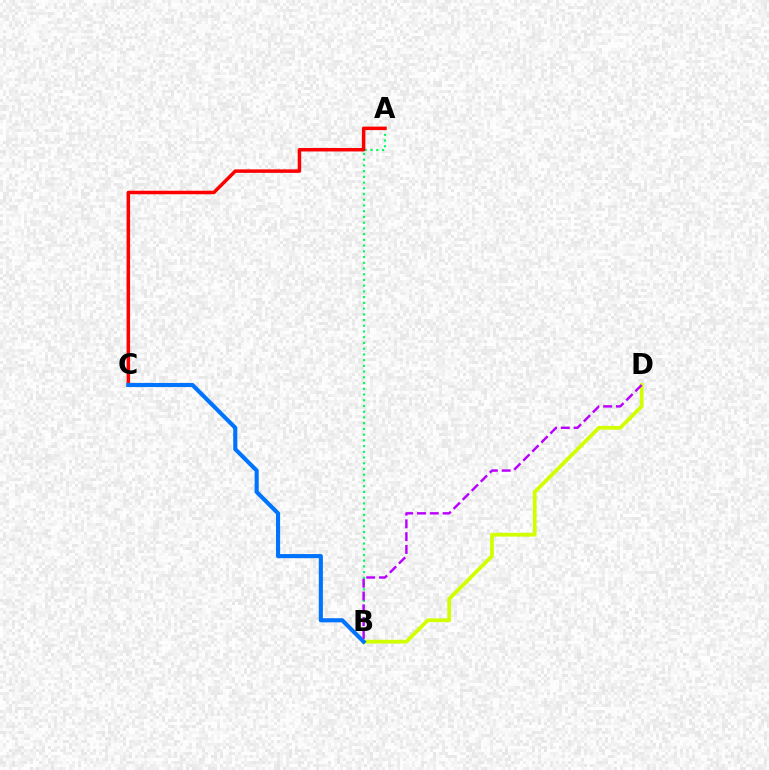{('A', 'B'): [{'color': '#00ff5c', 'line_style': 'dotted', 'thickness': 1.56}], ('A', 'C'): [{'color': '#ff0000', 'line_style': 'solid', 'thickness': 2.52}], ('B', 'D'): [{'color': '#d1ff00', 'line_style': 'solid', 'thickness': 2.71}, {'color': '#b900ff', 'line_style': 'dashed', 'thickness': 1.74}], ('B', 'C'): [{'color': '#0074ff', 'line_style': 'solid', 'thickness': 2.96}]}